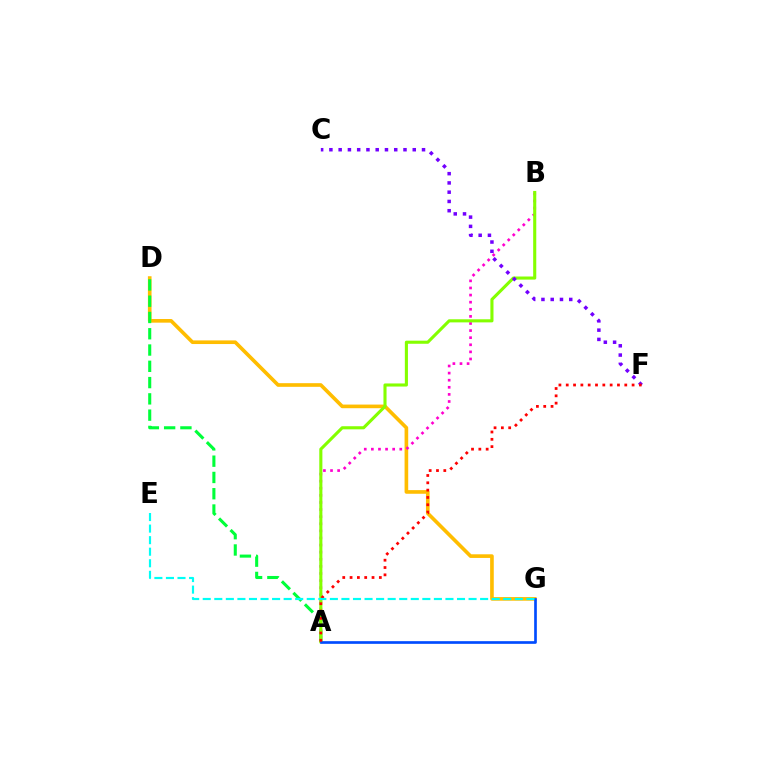{('D', 'G'): [{'color': '#ffbd00', 'line_style': 'solid', 'thickness': 2.62}], ('A', 'D'): [{'color': '#00ff39', 'line_style': 'dashed', 'thickness': 2.21}], ('A', 'B'): [{'color': '#ff00cf', 'line_style': 'dotted', 'thickness': 1.93}, {'color': '#84ff00', 'line_style': 'solid', 'thickness': 2.23}], ('C', 'F'): [{'color': '#7200ff', 'line_style': 'dotted', 'thickness': 2.52}], ('A', 'G'): [{'color': '#004bff', 'line_style': 'solid', 'thickness': 1.93}], ('A', 'F'): [{'color': '#ff0000', 'line_style': 'dotted', 'thickness': 1.99}], ('E', 'G'): [{'color': '#00fff6', 'line_style': 'dashed', 'thickness': 1.57}]}